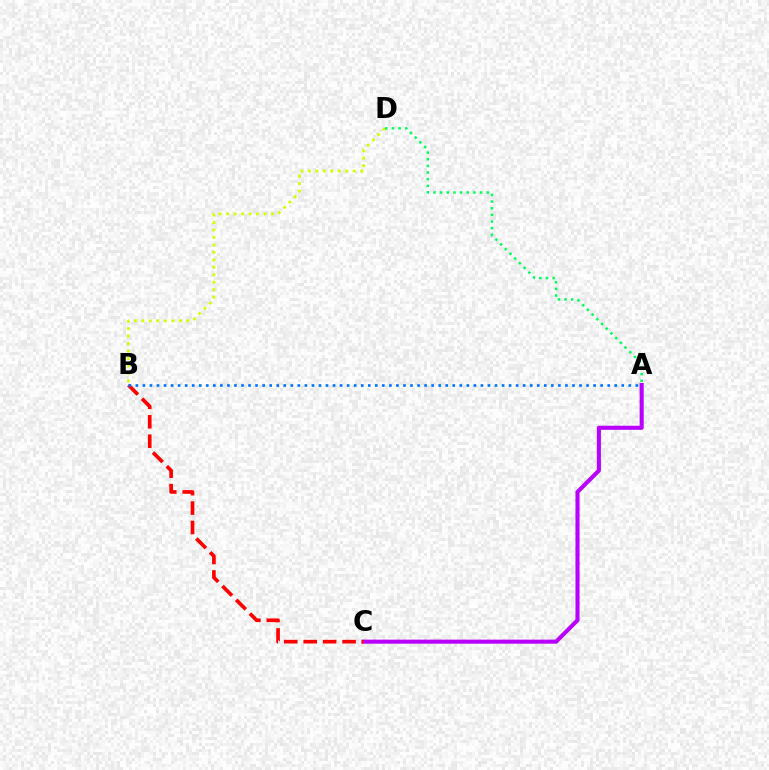{('B', 'D'): [{'color': '#d1ff00', 'line_style': 'dotted', 'thickness': 2.03}], ('A', 'C'): [{'color': '#b900ff', 'line_style': 'solid', 'thickness': 2.93}], ('B', 'C'): [{'color': '#ff0000', 'line_style': 'dashed', 'thickness': 2.64}], ('A', 'D'): [{'color': '#00ff5c', 'line_style': 'dotted', 'thickness': 1.81}], ('A', 'B'): [{'color': '#0074ff', 'line_style': 'dotted', 'thickness': 1.91}]}